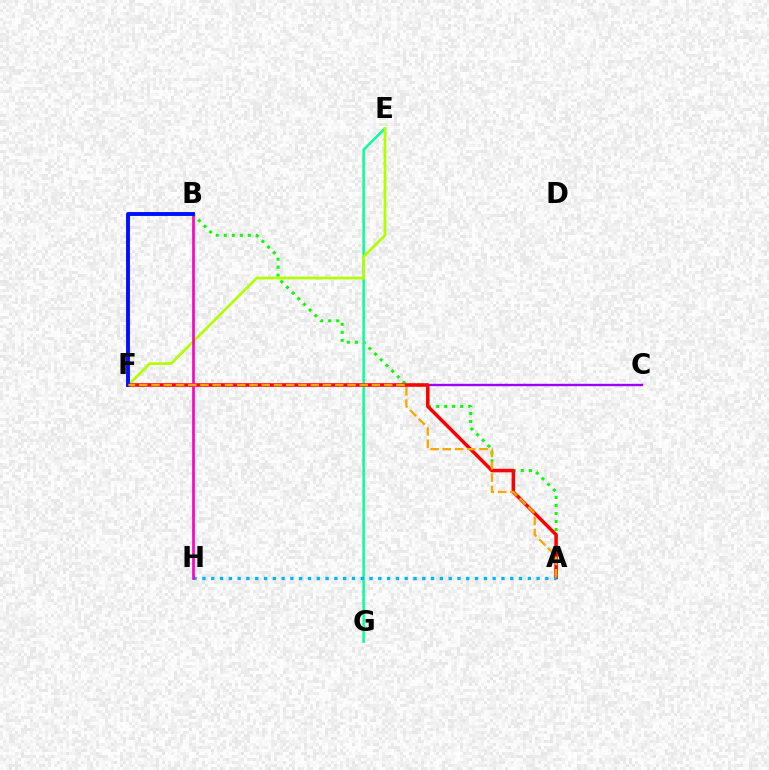{('C', 'F'): [{'color': '#9b00ff', 'line_style': 'solid', 'thickness': 1.7}], ('A', 'B'): [{'color': '#08ff00', 'line_style': 'dotted', 'thickness': 2.18}], ('E', 'G'): [{'color': '#00ff9d', 'line_style': 'solid', 'thickness': 1.76}], ('E', 'F'): [{'color': '#b3ff00', 'line_style': 'solid', 'thickness': 1.95}], ('A', 'F'): [{'color': '#ff0000', 'line_style': 'solid', 'thickness': 2.52}, {'color': '#ffa500', 'line_style': 'dashed', 'thickness': 1.66}], ('A', 'H'): [{'color': '#00b5ff', 'line_style': 'dotted', 'thickness': 2.39}], ('B', 'H'): [{'color': '#ff00bd', 'line_style': 'solid', 'thickness': 1.92}], ('B', 'F'): [{'color': '#0010ff', 'line_style': 'solid', 'thickness': 2.8}]}